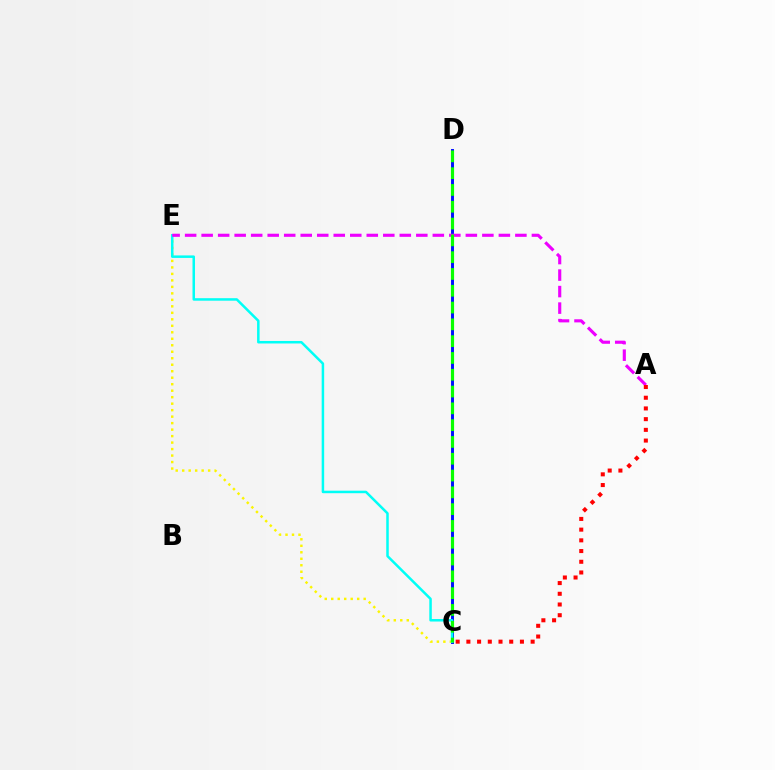{('C', 'E'): [{'color': '#fcf500', 'line_style': 'dotted', 'thickness': 1.76}, {'color': '#00fff6', 'line_style': 'solid', 'thickness': 1.81}], ('C', 'D'): [{'color': '#0010ff', 'line_style': 'solid', 'thickness': 2.12}, {'color': '#08ff00', 'line_style': 'dashed', 'thickness': 2.28}], ('A', 'E'): [{'color': '#ee00ff', 'line_style': 'dashed', 'thickness': 2.24}], ('A', 'C'): [{'color': '#ff0000', 'line_style': 'dotted', 'thickness': 2.91}]}